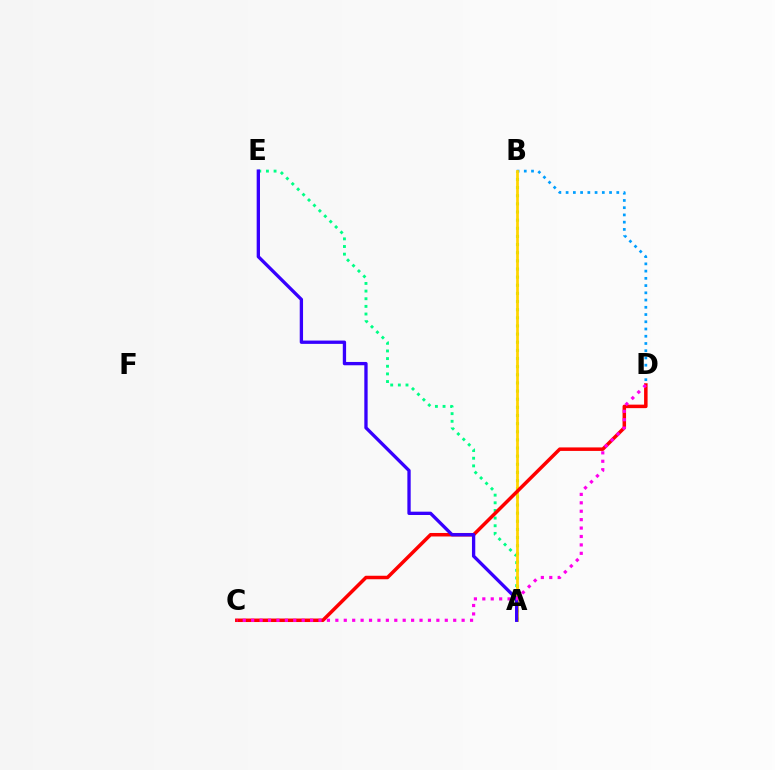{('A', 'E'): [{'color': '#00ff86', 'line_style': 'dotted', 'thickness': 2.08}, {'color': '#3700ff', 'line_style': 'solid', 'thickness': 2.39}], ('A', 'B'): [{'color': '#4fff00', 'line_style': 'dotted', 'thickness': 2.21}, {'color': '#ffd500', 'line_style': 'solid', 'thickness': 1.99}], ('B', 'D'): [{'color': '#009eff', 'line_style': 'dotted', 'thickness': 1.97}], ('C', 'D'): [{'color': '#ff0000', 'line_style': 'solid', 'thickness': 2.52}, {'color': '#ff00ed', 'line_style': 'dotted', 'thickness': 2.29}]}